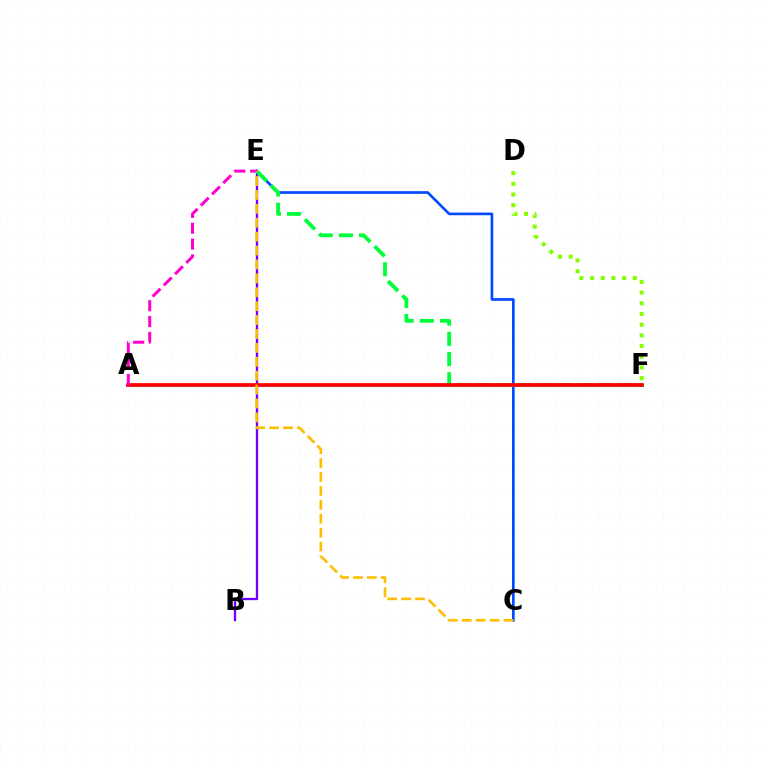{('C', 'E'): [{'color': '#004bff', 'line_style': 'solid', 'thickness': 1.92}, {'color': '#ffbd00', 'line_style': 'dashed', 'thickness': 1.89}], ('B', 'E'): [{'color': '#7200ff', 'line_style': 'solid', 'thickness': 1.68}], ('A', 'F'): [{'color': '#00fff6', 'line_style': 'solid', 'thickness': 2.13}, {'color': '#ff0000', 'line_style': 'solid', 'thickness': 2.68}], ('E', 'F'): [{'color': '#00ff39', 'line_style': 'dashed', 'thickness': 2.74}], ('A', 'E'): [{'color': '#ff00cf', 'line_style': 'dashed', 'thickness': 2.15}], ('D', 'F'): [{'color': '#84ff00', 'line_style': 'dotted', 'thickness': 2.91}]}